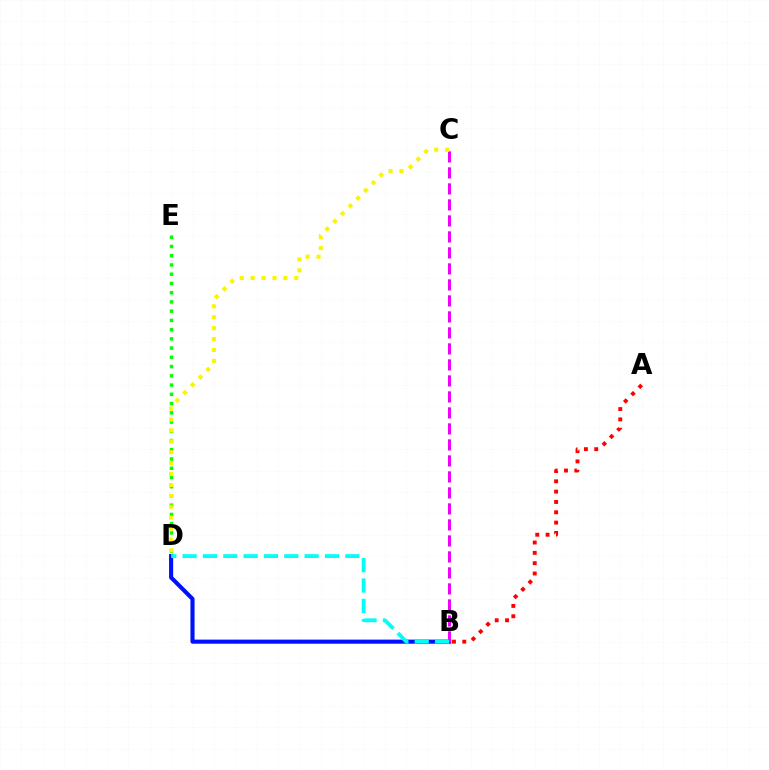{('D', 'E'): [{'color': '#08ff00', 'line_style': 'dotted', 'thickness': 2.51}], ('B', 'D'): [{'color': '#0010ff', 'line_style': 'solid', 'thickness': 2.96}, {'color': '#00fff6', 'line_style': 'dashed', 'thickness': 2.76}], ('B', 'C'): [{'color': '#ee00ff', 'line_style': 'dashed', 'thickness': 2.17}], ('C', 'D'): [{'color': '#fcf500', 'line_style': 'dotted', 'thickness': 2.96}], ('A', 'B'): [{'color': '#ff0000', 'line_style': 'dotted', 'thickness': 2.81}]}